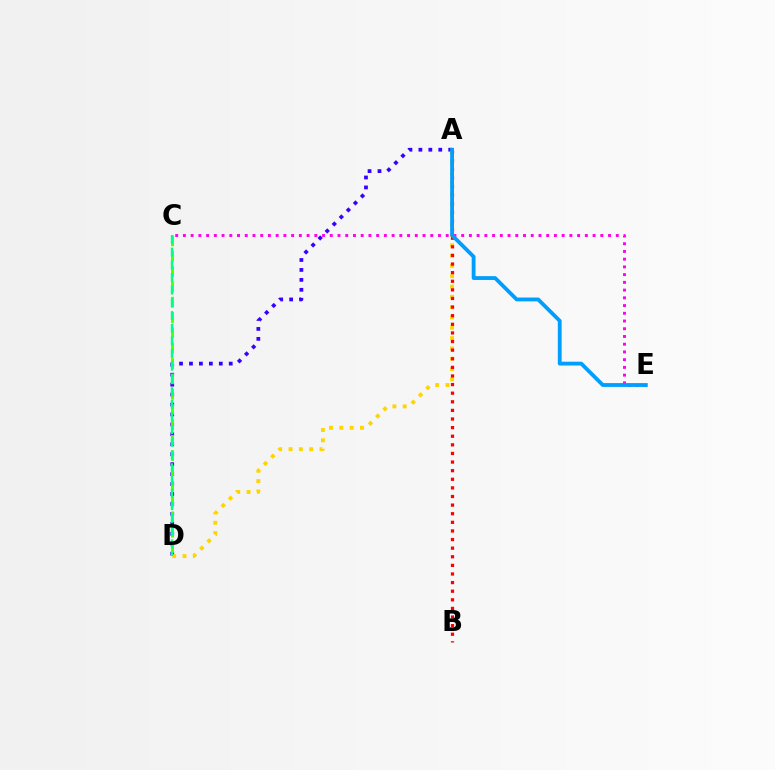{('A', 'D'): [{'color': '#3700ff', 'line_style': 'dotted', 'thickness': 2.7}, {'color': '#ffd500', 'line_style': 'dotted', 'thickness': 2.8}], ('C', 'D'): [{'color': '#4fff00', 'line_style': 'dashed', 'thickness': 2.08}, {'color': '#00ff86', 'line_style': 'dashed', 'thickness': 1.72}], ('A', 'B'): [{'color': '#ff0000', 'line_style': 'dotted', 'thickness': 2.34}], ('C', 'E'): [{'color': '#ff00ed', 'line_style': 'dotted', 'thickness': 2.1}], ('A', 'E'): [{'color': '#009eff', 'line_style': 'solid', 'thickness': 2.75}]}